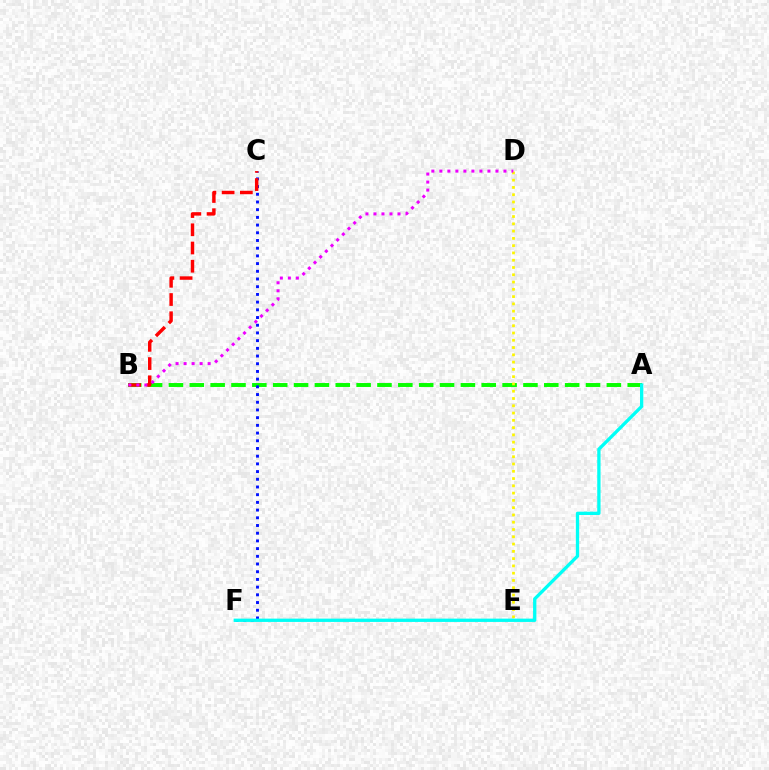{('A', 'B'): [{'color': '#08ff00', 'line_style': 'dashed', 'thickness': 2.83}], ('C', 'F'): [{'color': '#0010ff', 'line_style': 'dotted', 'thickness': 2.09}], ('D', 'E'): [{'color': '#fcf500', 'line_style': 'dotted', 'thickness': 1.98}], ('B', 'C'): [{'color': '#ff0000', 'line_style': 'dashed', 'thickness': 2.48}], ('B', 'D'): [{'color': '#ee00ff', 'line_style': 'dotted', 'thickness': 2.18}], ('A', 'F'): [{'color': '#00fff6', 'line_style': 'solid', 'thickness': 2.38}]}